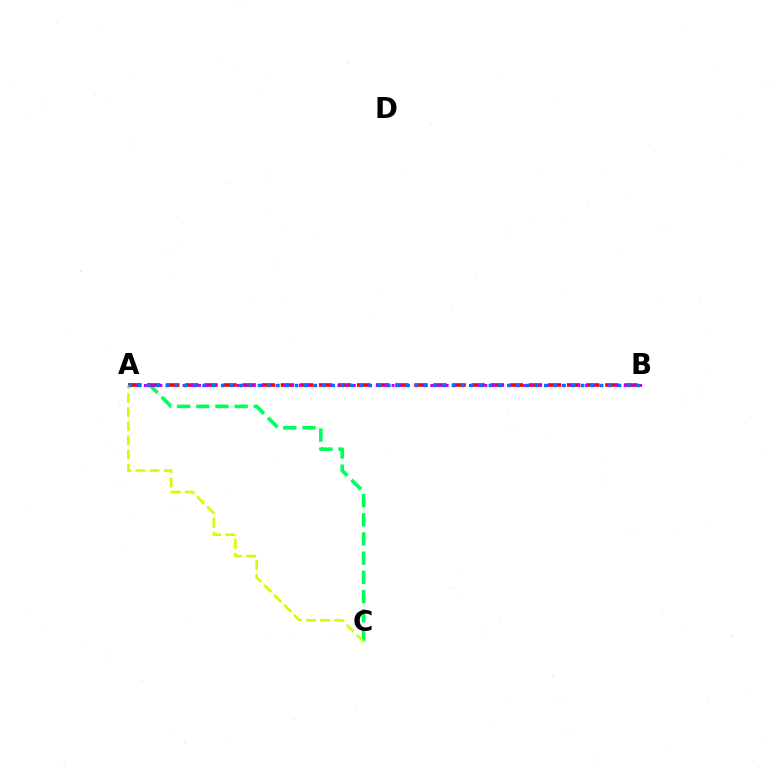{('A', 'C'): [{'color': '#00ff5c', 'line_style': 'dashed', 'thickness': 2.6}, {'color': '#d1ff00', 'line_style': 'dashed', 'thickness': 1.92}], ('A', 'B'): [{'color': '#ff0000', 'line_style': 'dashed', 'thickness': 2.59}, {'color': '#b900ff', 'line_style': 'dotted', 'thickness': 2.1}, {'color': '#0074ff', 'line_style': 'dotted', 'thickness': 2.51}]}